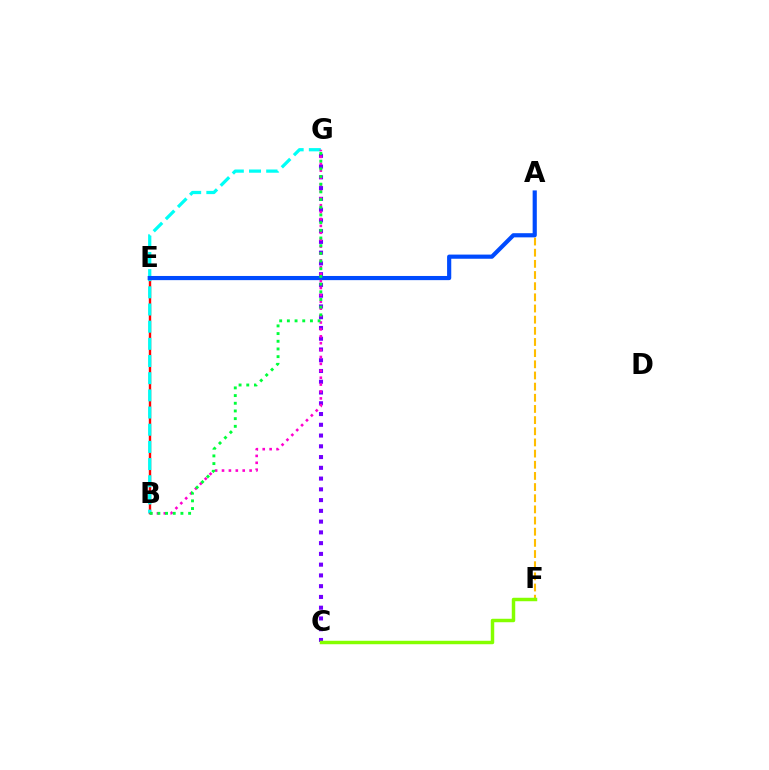{('C', 'G'): [{'color': '#7200ff', 'line_style': 'dotted', 'thickness': 2.92}], ('B', 'E'): [{'color': '#ff0000', 'line_style': 'solid', 'thickness': 1.72}], ('B', 'G'): [{'color': '#00fff6', 'line_style': 'dashed', 'thickness': 2.33}, {'color': '#ff00cf', 'line_style': 'dotted', 'thickness': 1.87}, {'color': '#00ff39', 'line_style': 'dotted', 'thickness': 2.09}], ('A', 'F'): [{'color': '#ffbd00', 'line_style': 'dashed', 'thickness': 1.52}], ('A', 'E'): [{'color': '#004bff', 'line_style': 'solid', 'thickness': 3.0}], ('C', 'F'): [{'color': '#84ff00', 'line_style': 'solid', 'thickness': 2.49}]}